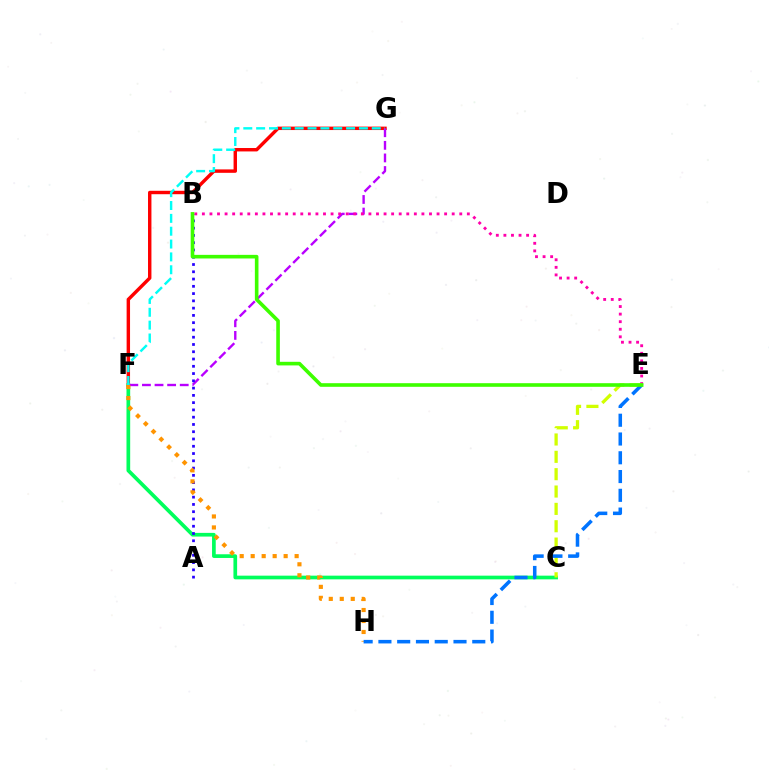{('F', 'G'): [{'color': '#ff0000', 'line_style': 'solid', 'thickness': 2.46}, {'color': '#b900ff', 'line_style': 'dashed', 'thickness': 1.71}, {'color': '#00fff6', 'line_style': 'dashed', 'thickness': 1.75}], ('C', 'F'): [{'color': '#00ff5c', 'line_style': 'solid', 'thickness': 2.66}], ('A', 'B'): [{'color': '#2500ff', 'line_style': 'dotted', 'thickness': 1.98}], ('B', 'E'): [{'color': '#ff00ac', 'line_style': 'dotted', 'thickness': 2.06}, {'color': '#3dff00', 'line_style': 'solid', 'thickness': 2.6}], ('C', 'E'): [{'color': '#d1ff00', 'line_style': 'dashed', 'thickness': 2.36}], ('F', 'H'): [{'color': '#ff9400', 'line_style': 'dotted', 'thickness': 2.99}], ('E', 'H'): [{'color': '#0074ff', 'line_style': 'dashed', 'thickness': 2.55}]}